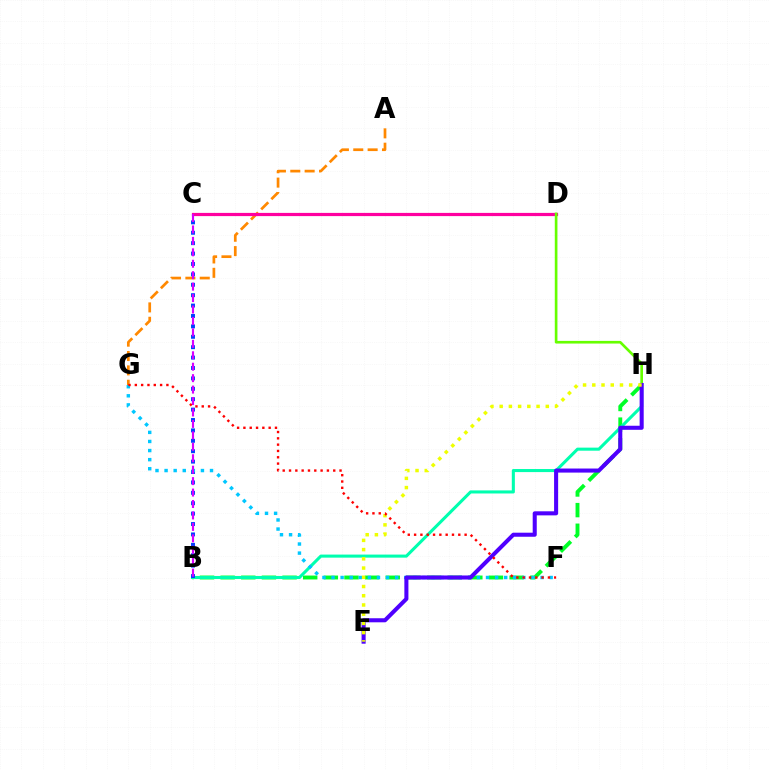{('B', 'H'): [{'color': '#00ff27', 'line_style': 'dashed', 'thickness': 2.8}, {'color': '#00ffaf', 'line_style': 'solid', 'thickness': 2.21}], ('A', 'G'): [{'color': '#ff8800', 'line_style': 'dashed', 'thickness': 1.95}], ('B', 'C'): [{'color': '#003fff', 'line_style': 'dotted', 'thickness': 2.83}, {'color': '#d600ff', 'line_style': 'dashed', 'thickness': 1.55}], ('C', 'D'): [{'color': '#ff00a0', 'line_style': 'solid', 'thickness': 2.31}], ('F', 'G'): [{'color': '#00c7ff', 'line_style': 'dotted', 'thickness': 2.47}, {'color': '#ff0000', 'line_style': 'dotted', 'thickness': 1.72}], ('D', 'H'): [{'color': '#66ff00', 'line_style': 'solid', 'thickness': 1.91}], ('E', 'H'): [{'color': '#4f00ff', 'line_style': 'solid', 'thickness': 2.92}, {'color': '#eeff00', 'line_style': 'dotted', 'thickness': 2.51}]}